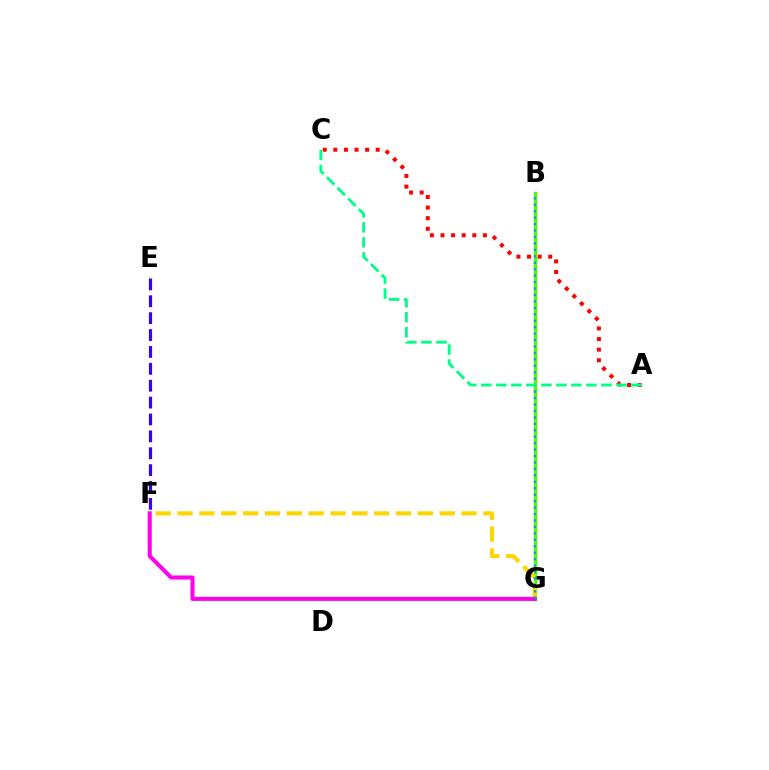{('A', 'C'): [{'color': '#ff0000', 'line_style': 'dotted', 'thickness': 2.88}, {'color': '#00ff86', 'line_style': 'dashed', 'thickness': 2.04}], ('B', 'G'): [{'color': '#4fff00', 'line_style': 'solid', 'thickness': 2.47}, {'color': '#009eff', 'line_style': 'dotted', 'thickness': 1.75}], ('F', 'G'): [{'color': '#ffd500', 'line_style': 'dashed', 'thickness': 2.97}, {'color': '#ff00ed', 'line_style': 'solid', 'thickness': 2.92}], ('E', 'F'): [{'color': '#3700ff', 'line_style': 'dashed', 'thickness': 2.29}]}